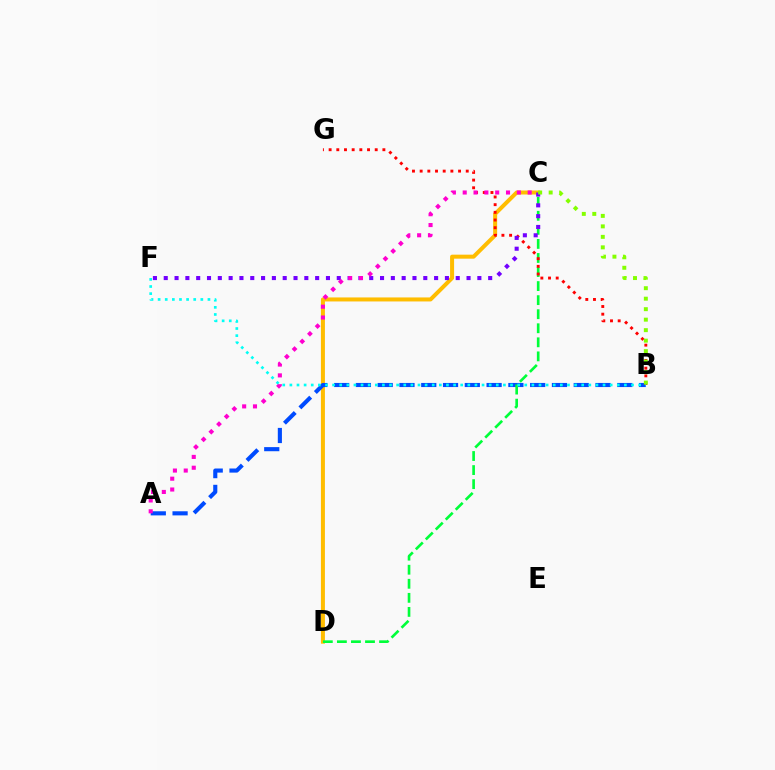{('C', 'D'): [{'color': '#ffbd00', 'line_style': 'solid', 'thickness': 2.89}, {'color': '#00ff39', 'line_style': 'dashed', 'thickness': 1.91}], ('A', 'B'): [{'color': '#004bff', 'line_style': 'dashed', 'thickness': 2.96}], ('B', 'G'): [{'color': '#ff0000', 'line_style': 'dotted', 'thickness': 2.09}], ('C', 'F'): [{'color': '#7200ff', 'line_style': 'dotted', 'thickness': 2.94}], ('A', 'C'): [{'color': '#ff00cf', 'line_style': 'dotted', 'thickness': 2.94}], ('B', 'C'): [{'color': '#84ff00', 'line_style': 'dotted', 'thickness': 2.85}], ('B', 'F'): [{'color': '#00fff6', 'line_style': 'dotted', 'thickness': 1.93}]}